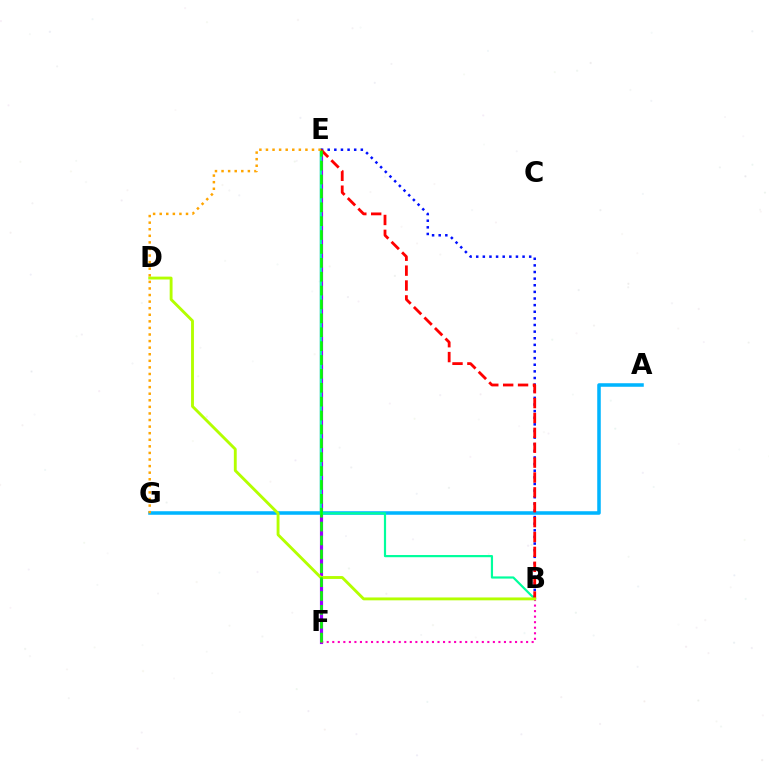{('E', 'F'): [{'color': '#9b00ff', 'line_style': 'solid', 'thickness': 2.26}, {'color': '#08ff00', 'line_style': 'dashed', 'thickness': 1.89}], ('A', 'G'): [{'color': '#00b5ff', 'line_style': 'solid', 'thickness': 2.55}], ('B', 'F'): [{'color': '#ff00bd', 'line_style': 'dotted', 'thickness': 1.5}], ('B', 'E'): [{'color': '#00ff9d', 'line_style': 'solid', 'thickness': 1.58}, {'color': '#0010ff', 'line_style': 'dotted', 'thickness': 1.8}, {'color': '#ff0000', 'line_style': 'dashed', 'thickness': 2.02}], ('B', 'D'): [{'color': '#b3ff00', 'line_style': 'solid', 'thickness': 2.07}], ('E', 'G'): [{'color': '#ffa500', 'line_style': 'dotted', 'thickness': 1.79}]}